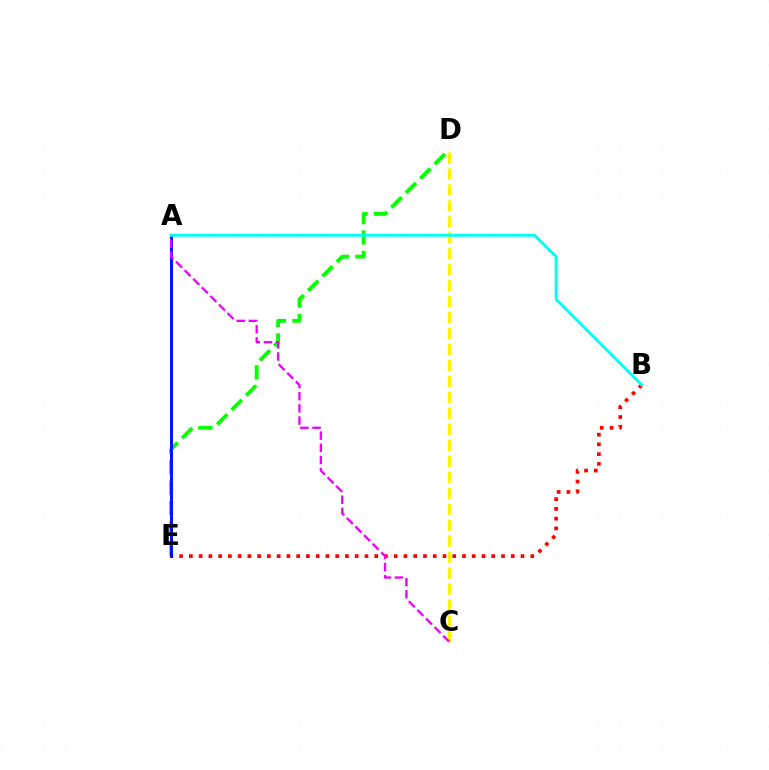{('B', 'E'): [{'color': '#ff0000', 'line_style': 'dotted', 'thickness': 2.65}], ('C', 'D'): [{'color': '#fcf500', 'line_style': 'dashed', 'thickness': 2.17}], ('D', 'E'): [{'color': '#08ff00', 'line_style': 'dashed', 'thickness': 2.77}], ('A', 'E'): [{'color': '#0010ff', 'line_style': 'solid', 'thickness': 2.11}], ('A', 'C'): [{'color': '#ee00ff', 'line_style': 'dashed', 'thickness': 1.65}], ('A', 'B'): [{'color': '#00fff6', 'line_style': 'solid', 'thickness': 2.07}]}